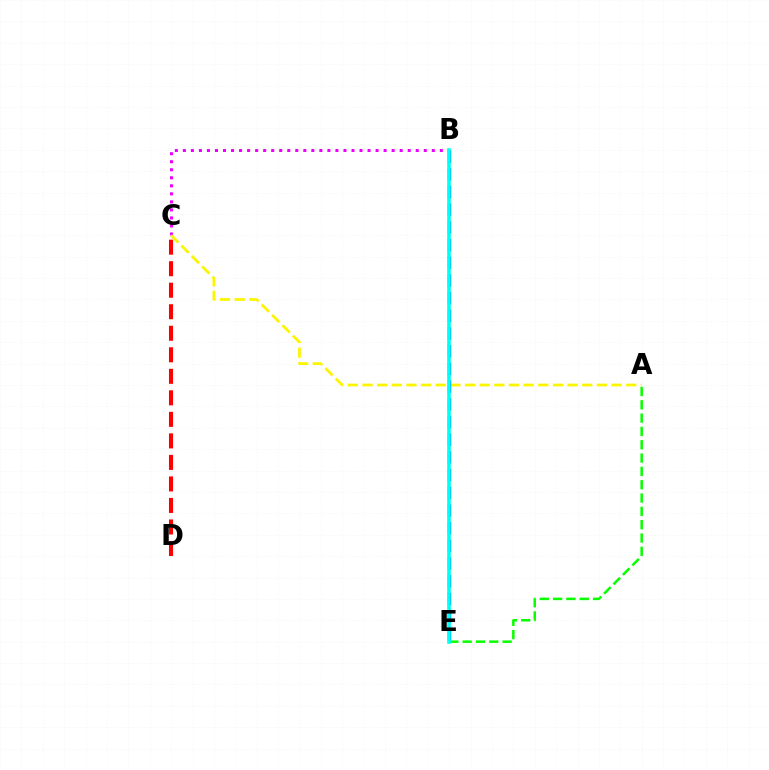{('B', 'C'): [{'color': '#ee00ff', 'line_style': 'dotted', 'thickness': 2.18}], ('C', 'D'): [{'color': '#ff0000', 'line_style': 'dashed', 'thickness': 2.92}], ('A', 'C'): [{'color': '#fcf500', 'line_style': 'dashed', 'thickness': 1.99}], ('A', 'E'): [{'color': '#08ff00', 'line_style': 'dashed', 'thickness': 1.81}], ('B', 'E'): [{'color': '#0010ff', 'line_style': 'dashed', 'thickness': 2.4}, {'color': '#00fff6', 'line_style': 'solid', 'thickness': 2.59}]}